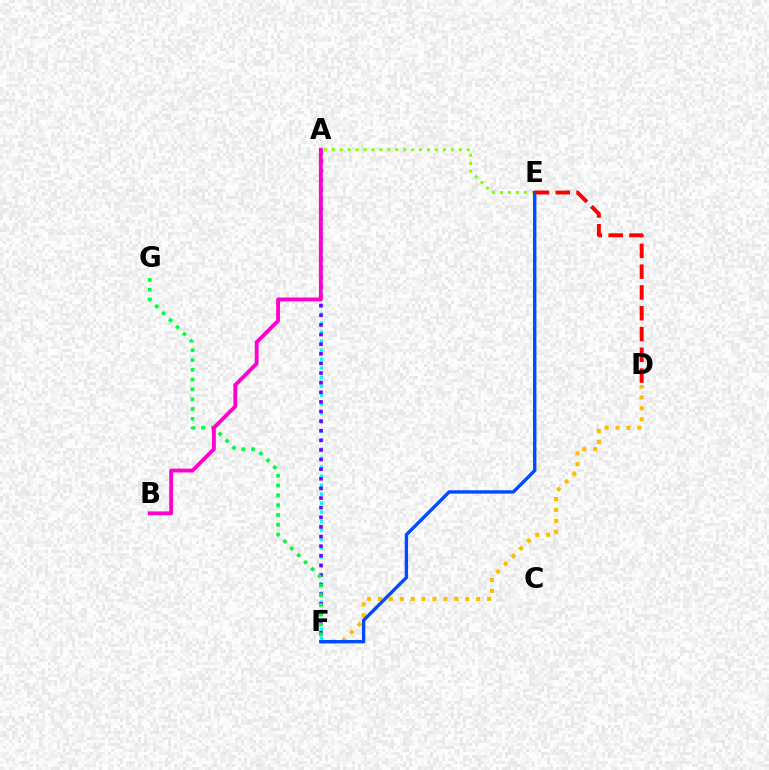{('A', 'F'): [{'color': '#00fff6', 'line_style': 'dotted', 'thickness': 2.44}, {'color': '#7200ff', 'line_style': 'dotted', 'thickness': 2.61}], ('D', 'F'): [{'color': '#ffbd00', 'line_style': 'dotted', 'thickness': 2.97}], ('F', 'G'): [{'color': '#00ff39', 'line_style': 'dotted', 'thickness': 2.66}], ('A', 'E'): [{'color': '#84ff00', 'line_style': 'dotted', 'thickness': 2.16}], ('E', 'F'): [{'color': '#004bff', 'line_style': 'solid', 'thickness': 2.42}], ('A', 'B'): [{'color': '#ff00cf', 'line_style': 'solid', 'thickness': 2.77}], ('D', 'E'): [{'color': '#ff0000', 'line_style': 'dashed', 'thickness': 2.82}]}